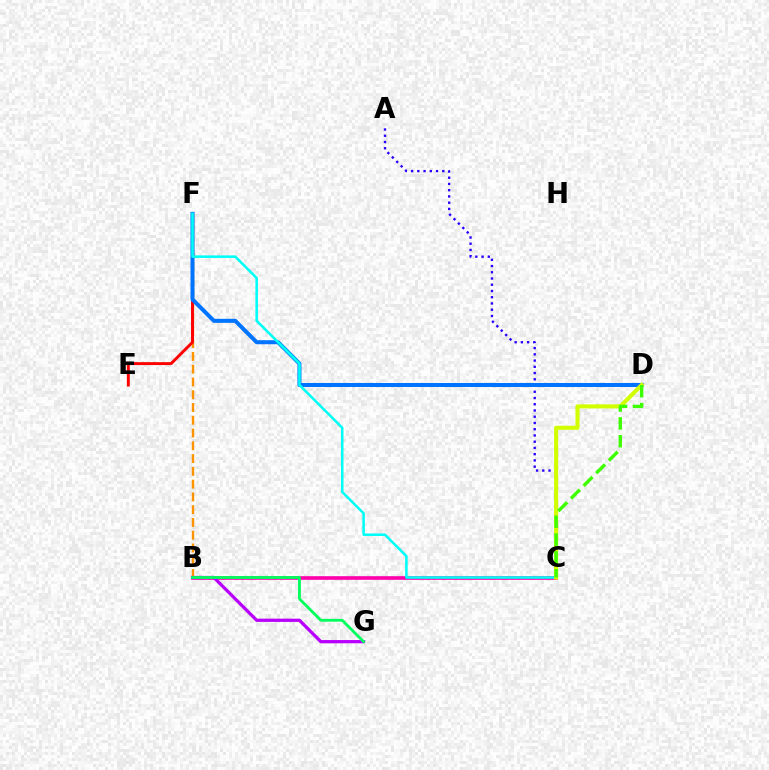{('B', 'C'): [{'color': '#ff00ac', 'line_style': 'solid', 'thickness': 2.63}], ('A', 'C'): [{'color': '#2500ff', 'line_style': 'dotted', 'thickness': 1.7}], ('B', 'F'): [{'color': '#ff9400', 'line_style': 'dashed', 'thickness': 1.74}], ('E', 'F'): [{'color': '#ff0000', 'line_style': 'solid', 'thickness': 2.11}], ('D', 'F'): [{'color': '#0074ff', 'line_style': 'solid', 'thickness': 2.9}], ('C', 'F'): [{'color': '#00fff6', 'line_style': 'solid', 'thickness': 1.84}], ('B', 'G'): [{'color': '#b900ff', 'line_style': 'solid', 'thickness': 2.34}, {'color': '#00ff5c', 'line_style': 'solid', 'thickness': 2.02}], ('C', 'D'): [{'color': '#d1ff00', 'line_style': 'solid', 'thickness': 2.95}, {'color': '#3dff00', 'line_style': 'dashed', 'thickness': 2.42}]}